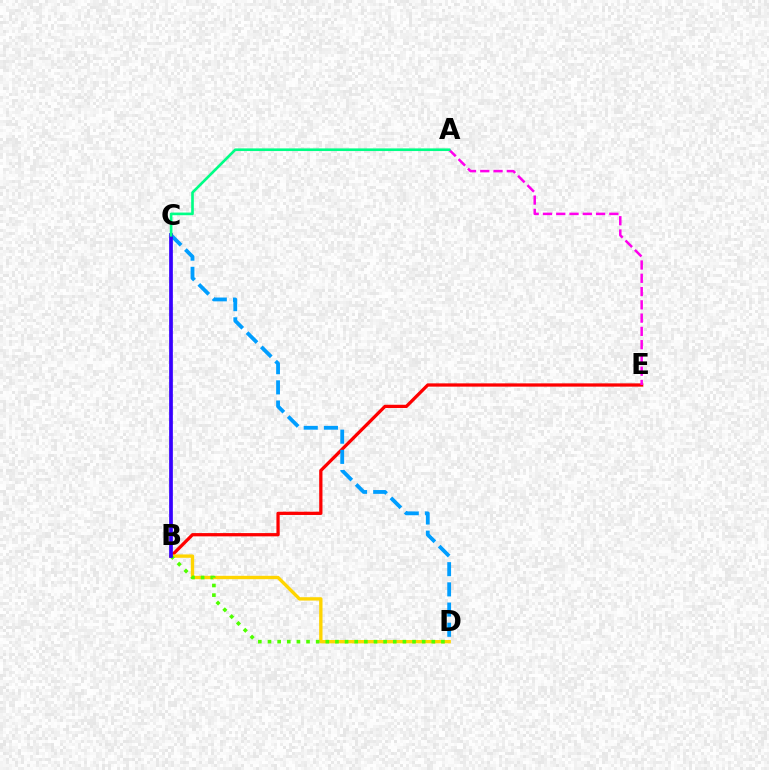{('B', 'E'): [{'color': '#ff0000', 'line_style': 'solid', 'thickness': 2.35}], ('C', 'D'): [{'color': '#009eff', 'line_style': 'dashed', 'thickness': 2.74}], ('B', 'D'): [{'color': '#ffd500', 'line_style': 'solid', 'thickness': 2.42}, {'color': '#4fff00', 'line_style': 'dotted', 'thickness': 2.62}], ('B', 'C'): [{'color': '#3700ff', 'line_style': 'solid', 'thickness': 2.68}], ('A', 'E'): [{'color': '#ff00ed', 'line_style': 'dashed', 'thickness': 1.8}], ('A', 'C'): [{'color': '#00ff86', 'line_style': 'solid', 'thickness': 1.91}]}